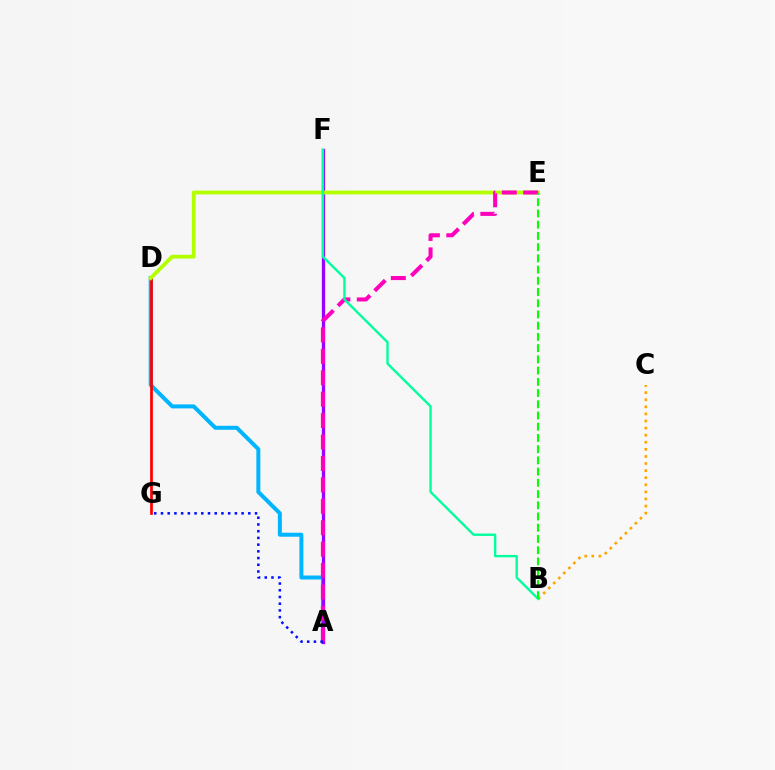{('A', 'D'): [{'color': '#00b5ff', 'line_style': 'solid', 'thickness': 2.87}], ('D', 'G'): [{'color': '#ff0000', 'line_style': 'solid', 'thickness': 1.95}], ('B', 'C'): [{'color': '#ffa500', 'line_style': 'dotted', 'thickness': 1.93}], ('A', 'F'): [{'color': '#9b00ff', 'line_style': 'solid', 'thickness': 2.38}], ('D', 'E'): [{'color': '#b3ff00', 'line_style': 'solid', 'thickness': 2.75}], ('A', 'E'): [{'color': '#ff00bd', 'line_style': 'dashed', 'thickness': 2.91}], ('B', 'F'): [{'color': '#00ff9d', 'line_style': 'solid', 'thickness': 1.71}], ('B', 'E'): [{'color': '#08ff00', 'line_style': 'dashed', 'thickness': 1.52}], ('A', 'G'): [{'color': '#0010ff', 'line_style': 'dotted', 'thickness': 1.83}]}